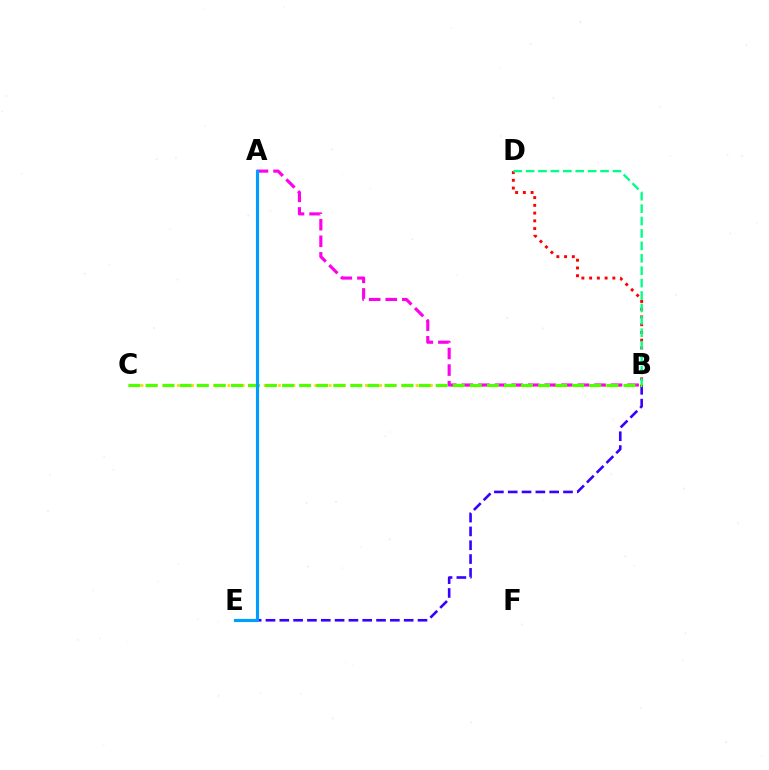{('B', 'C'): [{'color': '#ffd500', 'line_style': 'dotted', 'thickness': 1.97}, {'color': '#4fff00', 'line_style': 'dashed', 'thickness': 2.32}], ('B', 'D'): [{'color': '#ff0000', 'line_style': 'dotted', 'thickness': 2.1}, {'color': '#00ff86', 'line_style': 'dashed', 'thickness': 1.69}], ('B', 'E'): [{'color': '#3700ff', 'line_style': 'dashed', 'thickness': 1.88}], ('A', 'B'): [{'color': '#ff00ed', 'line_style': 'dashed', 'thickness': 2.25}], ('A', 'E'): [{'color': '#009eff', 'line_style': 'solid', 'thickness': 2.25}]}